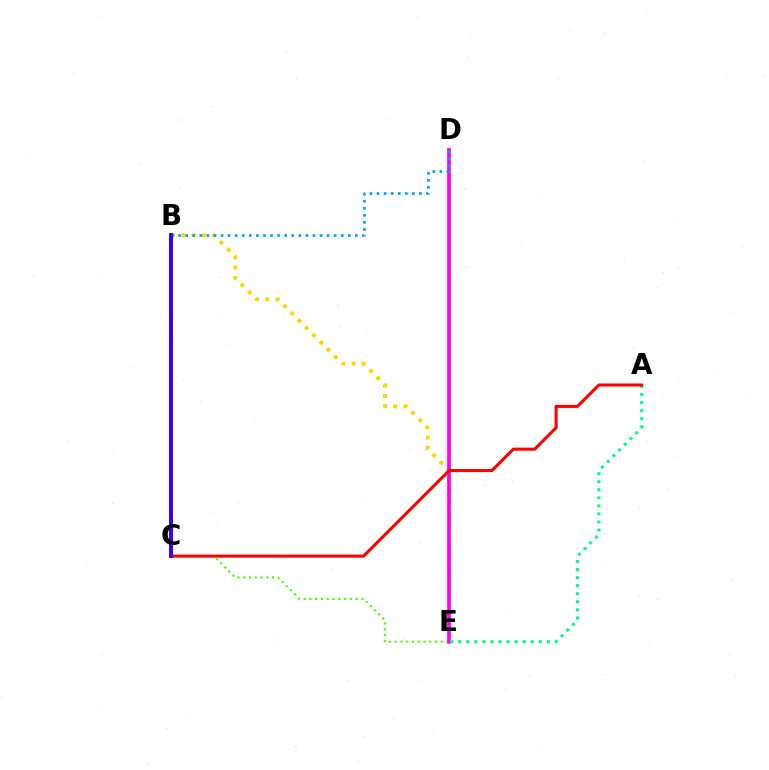{('B', 'E'): [{'color': '#ffd500', 'line_style': 'dotted', 'thickness': 2.79}], ('C', 'E'): [{'color': '#4fff00', 'line_style': 'dotted', 'thickness': 1.57}], ('D', 'E'): [{'color': '#ff00ed', 'line_style': 'solid', 'thickness': 2.64}], ('A', 'E'): [{'color': '#00ff86', 'line_style': 'dotted', 'thickness': 2.19}], ('A', 'C'): [{'color': '#ff0000', 'line_style': 'solid', 'thickness': 2.2}], ('B', 'D'): [{'color': '#009eff', 'line_style': 'dotted', 'thickness': 1.92}], ('B', 'C'): [{'color': '#3700ff', 'line_style': 'solid', 'thickness': 2.87}]}